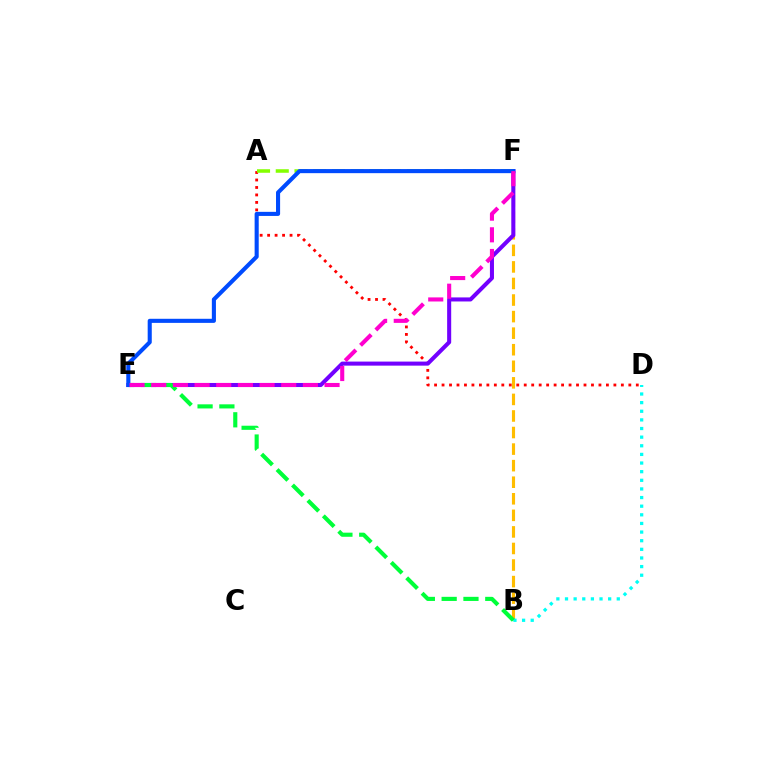{('A', 'D'): [{'color': '#ff0000', 'line_style': 'dotted', 'thickness': 2.03}], ('B', 'F'): [{'color': '#ffbd00', 'line_style': 'dashed', 'thickness': 2.25}], ('E', 'F'): [{'color': '#7200ff', 'line_style': 'solid', 'thickness': 2.92}, {'color': '#004bff', 'line_style': 'solid', 'thickness': 2.94}, {'color': '#ff00cf', 'line_style': 'dashed', 'thickness': 2.94}], ('B', 'D'): [{'color': '#00fff6', 'line_style': 'dotted', 'thickness': 2.34}], ('A', 'F'): [{'color': '#84ff00', 'line_style': 'dashed', 'thickness': 2.54}], ('B', 'E'): [{'color': '#00ff39', 'line_style': 'dashed', 'thickness': 2.96}]}